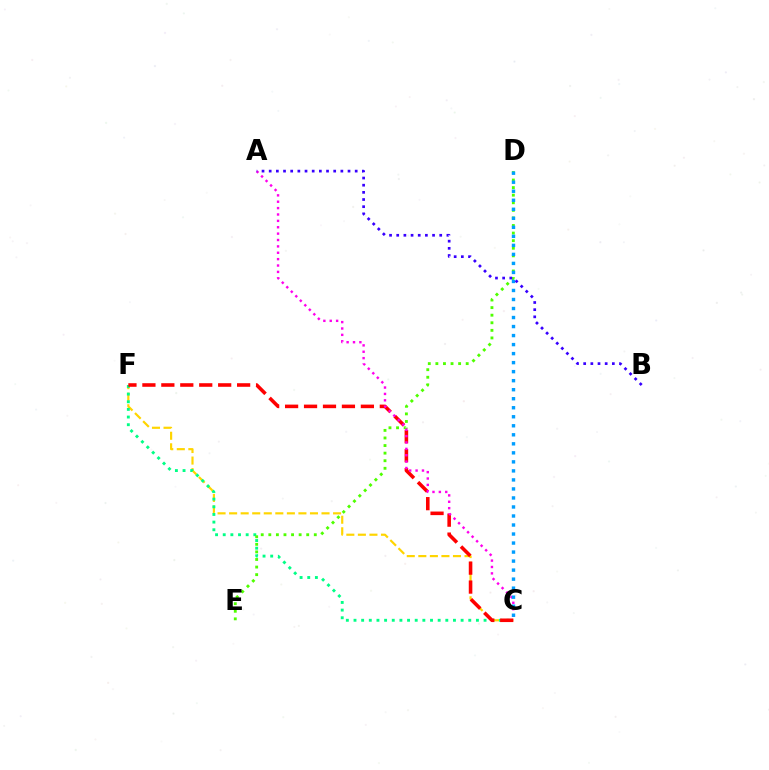{('C', 'F'): [{'color': '#ffd500', 'line_style': 'dashed', 'thickness': 1.57}, {'color': '#00ff86', 'line_style': 'dotted', 'thickness': 2.08}, {'color': '#ff0000', 'line_style': 'dashed', 'thickness': 2.57}], ('D', 'E'): [{'color': '#4fff00', 'line_style': 'dotted', 'thickness': 2.06}], ('A', 'C'): [{'color': '#ff00ed', 'line_style': 'dotted', 'thickness': 1.73}], ('C', 'D'): [{'color': '#009eff', 'line_style': 'dotted', 'thickness': 2.45}], ('A', 'B'): [{'color': '#3700ff', 'line_style': 'dotted', 'thickness': 1.95}]}